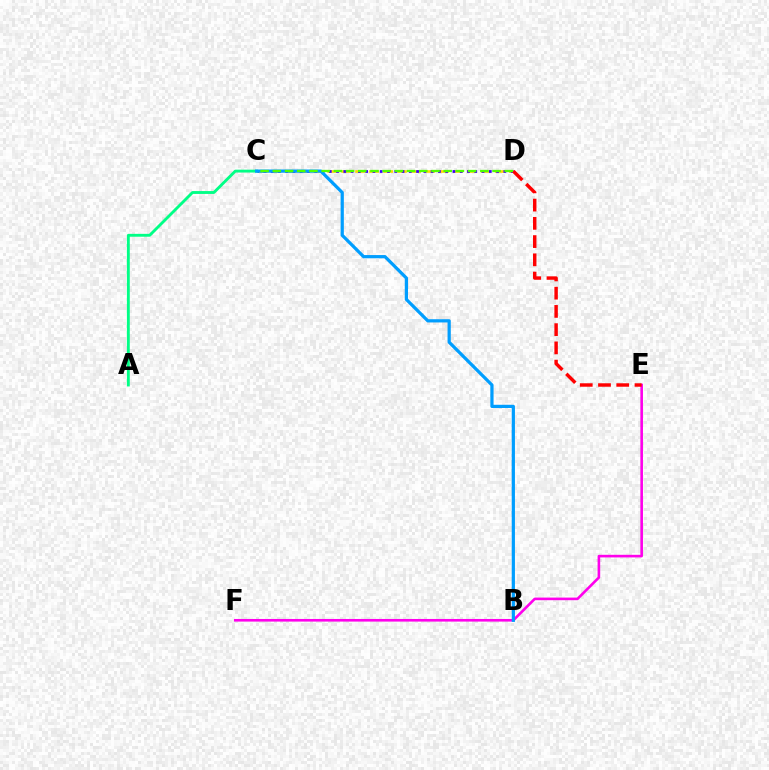{('C', 'D'): [{'color': '#ffd500', 'line_style': 'dashed', 'thickness': 1.9}, {'color': '#3700ff', 'line_style': 'dotted', 'thickness': 1.98}, {'color': '#4fff00', 'line_style': 'dashed', 'thickness': 1.66}], ('E', 'F'): [{'color': '#ff00ed', 'line_style': 'solid', 'thickness': 1.88}], ('D', 'E'): [{'color': '#ff0000', 'line_style': 'dashed', 'thickness': 2.48}], ('A', 'C'): [{'color': '#00ff86', 'line_style': 'solid', 'thickness': 2.07}], ('B', 'C'): [{'color': '#009eff', 'line_style': 'solid', 'thickness': 2.32}]}